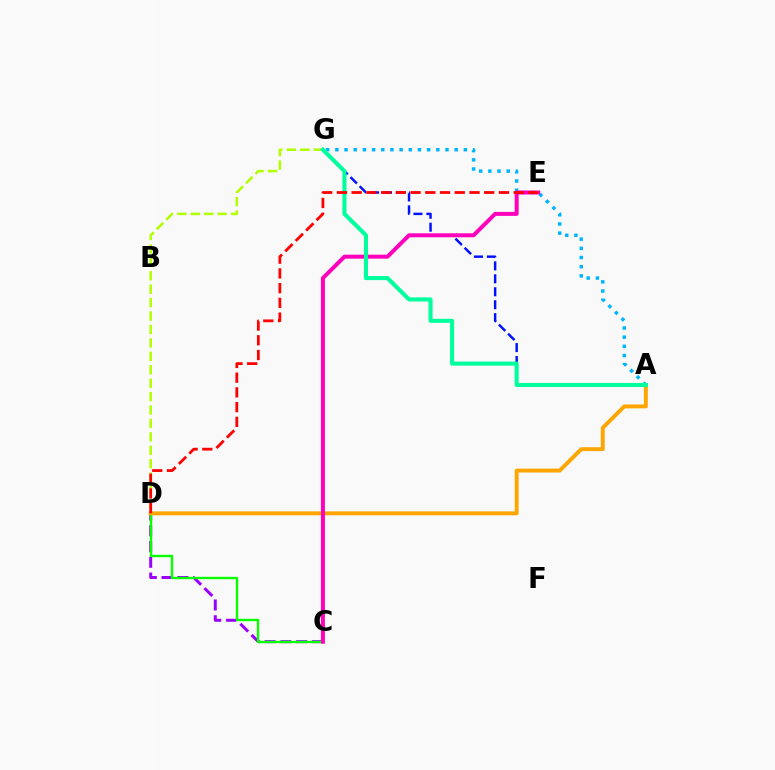{('C', 'D'): [{'color': '#9b00ff', 'line_style': 'dashed', 'thickness': 2.14}, {'color': '#08ff00', 'line_style': 'solid', 'thickness': 1.7}], ('A', 'G'): [{'color': '#0010ff', 'line_style': 'dashed', 'thickness': 1.76}, {'color': '#00b5ff', 'line_style': 'dotted', 'thickness': 2.49}, {'color': '#00ff9d', 'line_style': 'solid', 'thickness': 2.94}], ('A', 'D'): [{'color': '#ffa500', 'line_style': 'solid', 'thickness': 2.82}], ('C', 'E'): [{'color': '#ff00bd', 'line_style': 'solid', 'thickness': 2.87}], ('D', 'G'): [{'color': '#b3ff00', 'line_style': 'dashed', 'thickness': 1.82}], ('D', 'E'): [{'color': '#ff0000', 'line_style': 'dashed', 'thickness': 2.0}]}